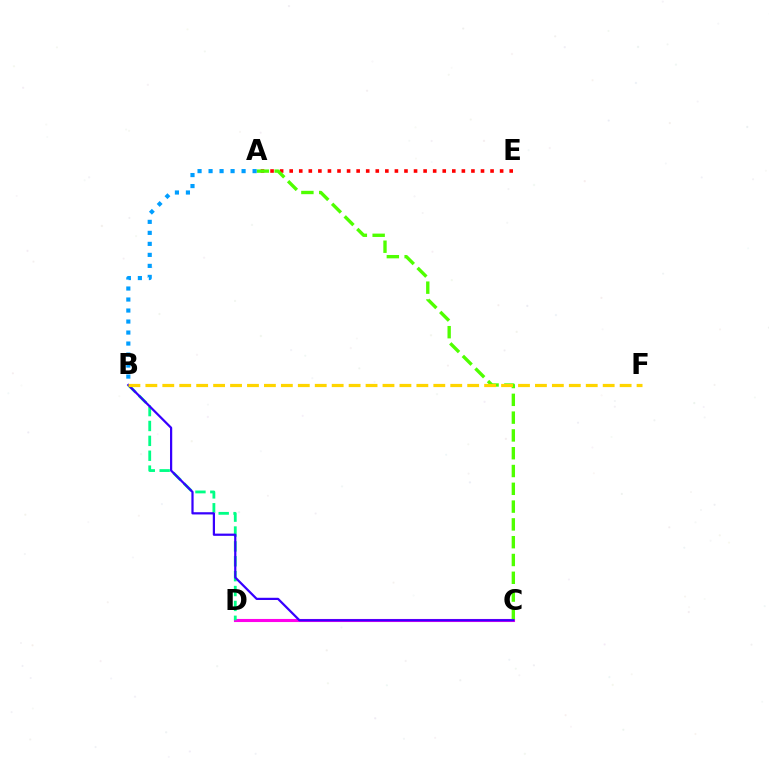{('C', 'D'): [{'color': '#ff00ed', 'line_style': 'solid', 'thickness': 2.23}], ('A', 'E'): [{'color': '#ff0000', 'line_style': 'dotted', 'thickness': 2.6}], ('B', 'D'): [{'color': '#00ff86', 'line_style': 'dashed', 'thickness': 2.02}], ('A', 'C'): [{'color': '#4fff00', 'line_style': 'dashed', 'thickness': 2.42}], ('A', 'B'): [{'color': '#009eff', 'line_style': 'dotted', 'thickness': 2.99}], ('B', 'C'): [{'color': '#3700ff', 'line_style': 'solid', 'thickness': 1.6}], ('B', 'F'): [{'color': '#ffd500', 'line_style': 'dashed', 'thickness': 2.3}]}